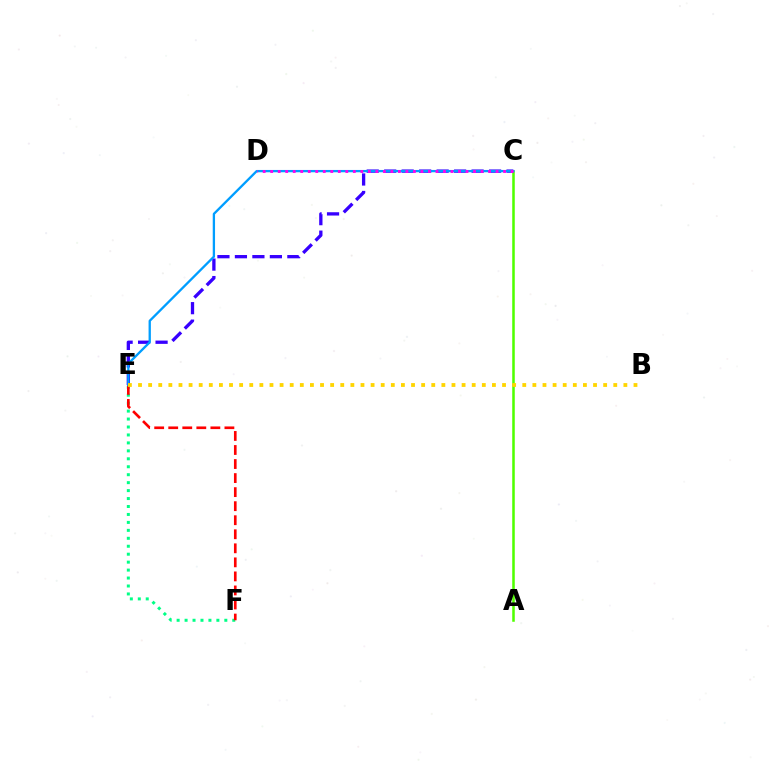{('E', 'F'): [{'color': '#00ff86', 'line_style': 'dotted', 'thickness': 2.16}, {'color': '#ff0000', 'line_style': 'dashed', 'thickness': 1.91}], ('A', 'C'): [{'color': '#4fff00', 'line_style': 'solid', 'thickness': 1.83}], ('C', 'E'): [{'color': '#3700ff', 'line_style': 'dashed', 'thickness': 2.37}, {'color': '#009eff', 'line_style': 'solid', 'thickness': 1.66}], ('B', 'E'): [{'color': '#ffd500', 'line_style': 'dotted', 'thickness': 2.75}], ('C', 'D'): [{'color': '#ff00ed', 'line_style': 'dotted', 'thickness': 2.04}]}